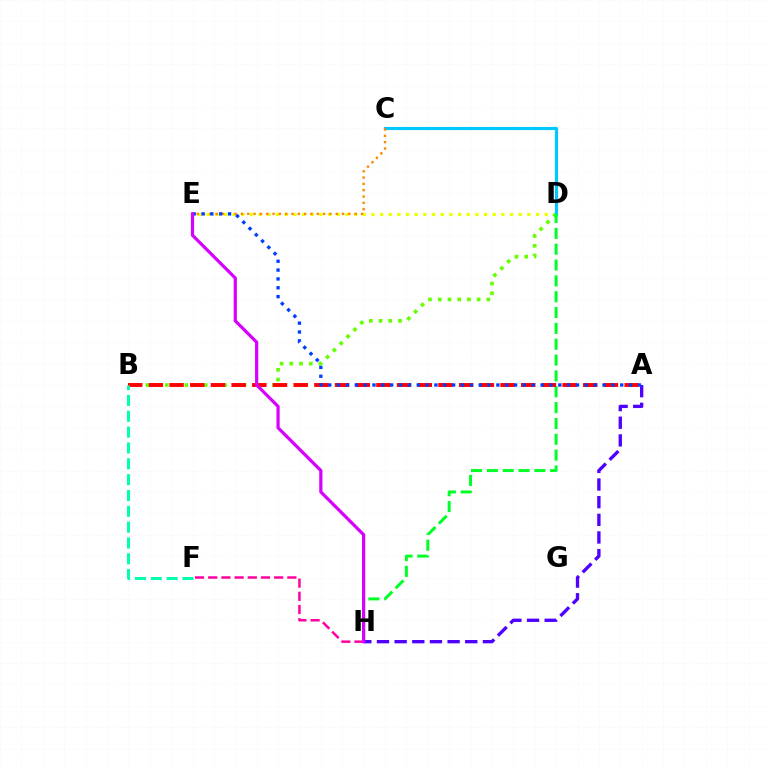{('D', 'E'): [{'color': '#eeff00', 'line_style': 'dotted', 'thickness': 2.35}], ('B', 'D'): [{'color': '#66ff00', 'line_style': 'dotted', 'thickness': 2.64}], ('C', 'D'): [{'color': '#00c7ff', 'line_style': 'solid', 'thickness': 2.27}], ('D', 'H'): [{'color': '#00ff27', 'line_style': 'dashed', 'thickness': 2.15}], ('A', 'B'): [{'color': '#ff0000', 'line_style': 'dashed', 'thickness': 2.81}], ('A', 'H'): [{'color': '#4f00ff', 'line_style': 'dashed', 'thickness': 2.4}], ('C', 'E'): [{'color': '#ff8800', 'line_style': 'dotted', 'thickness': 1.72}], ('A', 'E'): [{'color': '#003fff', 'line_style': 'dotted', 'thickness': 2.4}], ('B', 'F'): [{'color': '#00ffaf', 'line_style': 'dashed', 'thickness': 2.15}], ('F', 'H'): [{'color': '#ff00a0', 'line_style': 'dashed', 'thickness': 1.79}], ('E', 'H'): [{'color': '#d600ff', 'line_style': 'solid', 'thickness': 2.31}]}